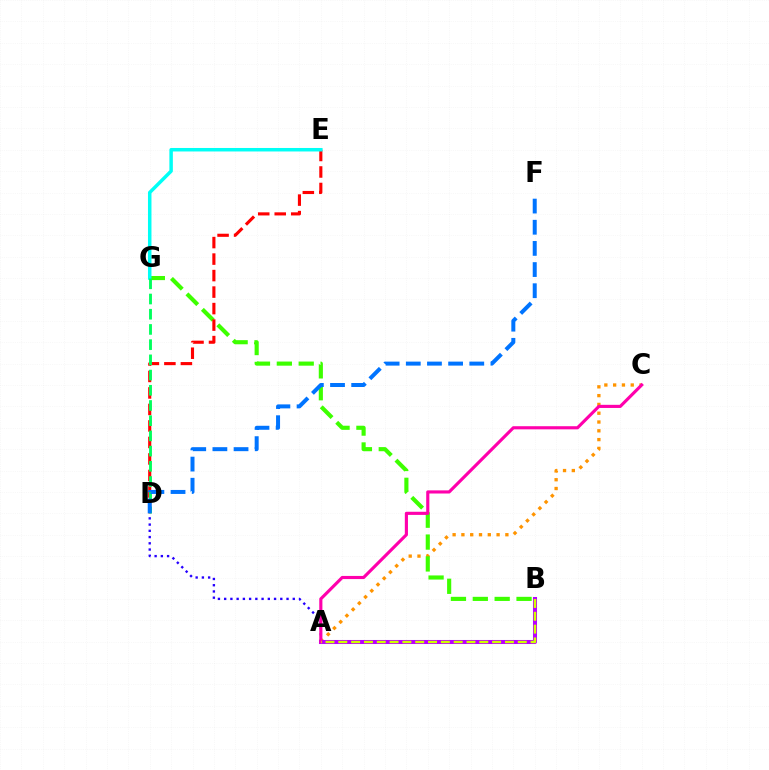{('A', 'C'): [{'color': '#ff9400', 'line_style': 'dotted', 'thickness': 2.39}, {'color': '#ff00ac', 'line_style': 'solid', 'thickness': 2.26}], ('A', 'B'): [{'color': '#b900ff', 'line_style': 'solid', 'thickness': 2.91}, {'color': '#d1ff00', 'line_style': 'dashed', 'thickness': 1.74}], ('B', 'G'): [{'color': '#3dff00', 'line_style': 'dashed', 'thickness': 2.97}], ('D', 'E'): [{'color': '#ff0000', 'line_style': 'dashed', 'thickness': 2.24}], ('E', 'G'): [{'color': '#00fff6', 'line_style': 'solid', 'thickness': 2.51}], ('D', 'G'): [{'color': '#00ff5c', 'line_style': 'dashed', 'thickness': 2.07}], ('D', 'F'): [{'color': '#0074ff', 'line_style': 'dashed', 'thickness': 2.87}], ('A', 'D'): [{'color': '#2500ff', 'line_style': 'dotted', 'thickness': 1.69}]}